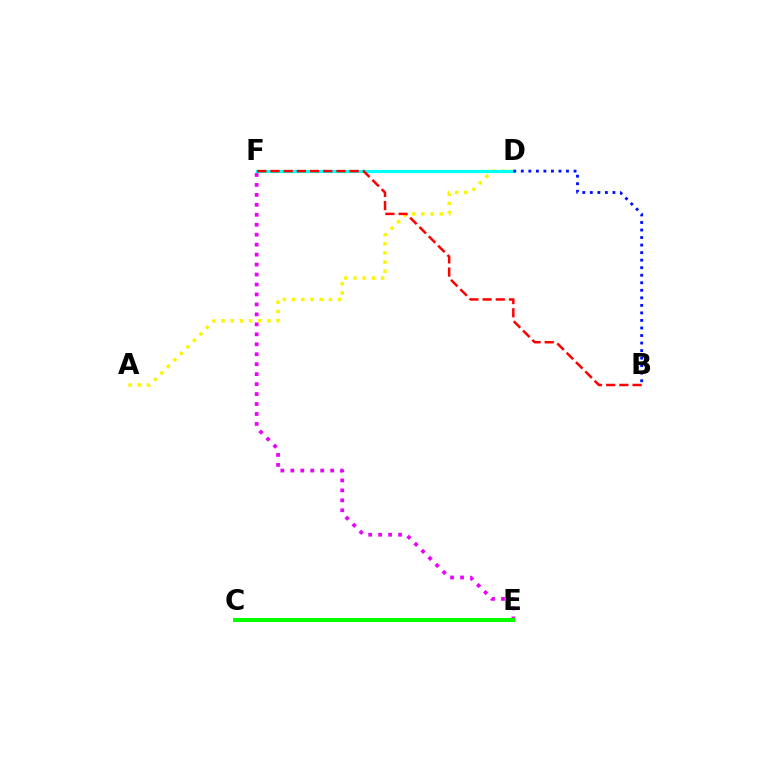{('E', 'F'): [{'color': '#ee00ff', 'line_style': 'dotted', 'thickness': 2.71}], ('A', 'D'): [{'color': '#fcf500', 'line_style': 'dotted', 'thickness': 2.5}], ('D', 'F'): [{'color': '#00fff6', 'line_style': 'solid', 'thickness': 2.27}], ('B', 'F'): [{'color': '#ff0000', 'line_style': 'dashed', 'thickness': 1.79}], ('C', 'E'): [{'color': '#08ff00', 'line_style': 'solid', 'thickness': 2.92}], ('B', 'D'): [{'color': '#0010ff', 'line_style': 'dotted', 'thickness': 2.05}]}